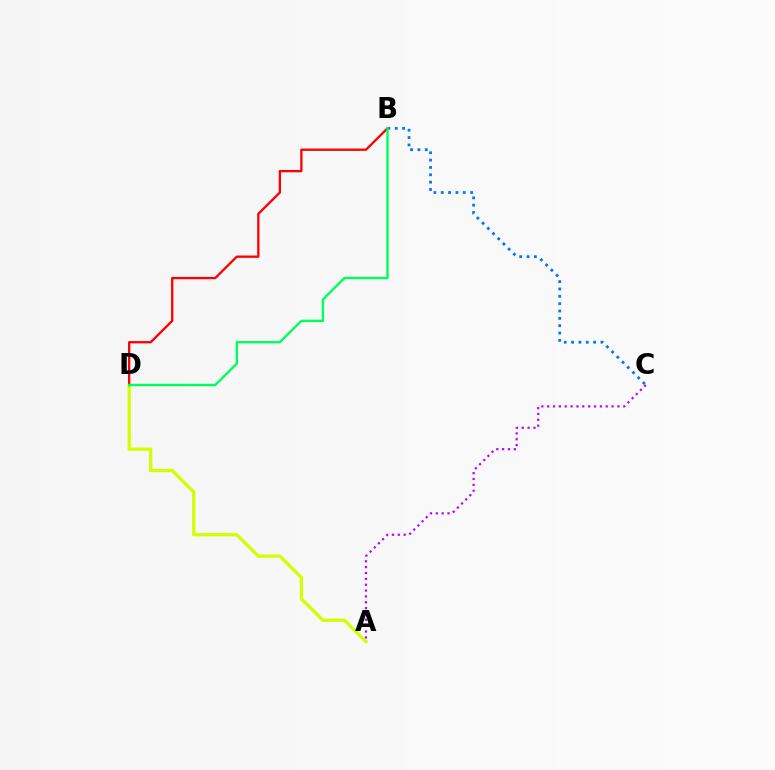{('A', 'D'): [{'color': '#d1ff00', 'line_style': 'solid', 'thickness': 2.34}], ('A', 'C'): [{'color': '#b900ff', 'line_style': 'dotted', 'thickness': 1.59}], ('B', 'C'): [{'color': '#0074ff', 'line_style': 'dotted', 'thickness': 2.0}], ('B', 'D'): [{'color': '#ff0000', 'line_style': 'solid', 'thickness': 1.66}, {'color': '#00ff5c', 'line_style': 'solid', 'thickness': 1.72}]}